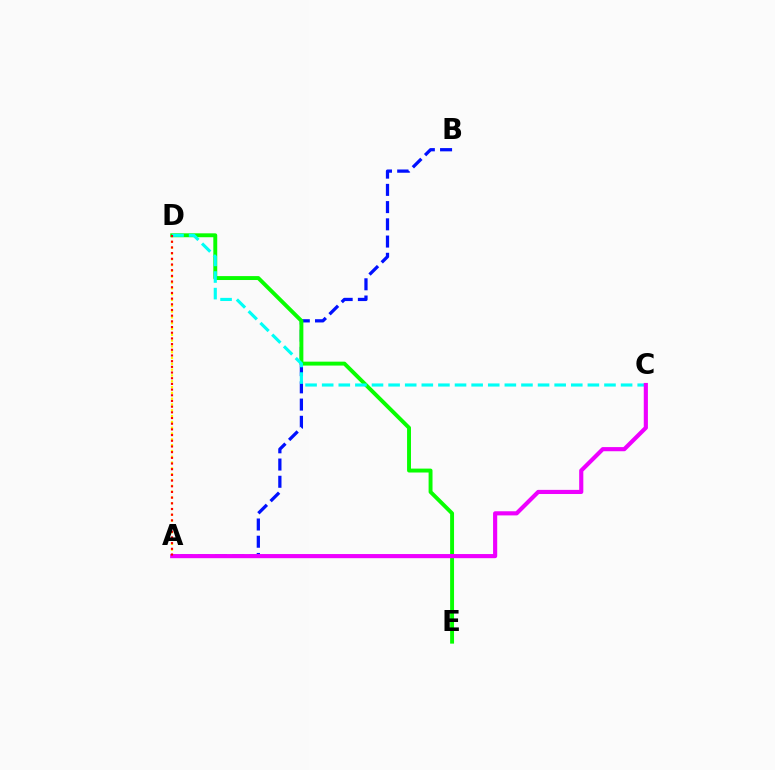{('A', 'B'): [{'color': '#0010ff', 'line_style': 'dashed', 'thickness': 2.34}], ('A', 'D'): [{'color': '#fcf500', 'line_style': 'dotted', 'thickness': 1.58}, {'color': '#ff0000', 'line_style': 'dotted', 'thickness': 1.54}], ('D', 'E'): [{'color': '#08ff00', 'line_style': 'solid', 'thickness': 2.82}], ('C', 'D'): [{'color': '#00fff6', 'line_style': 'dashed', 'thickness': 2.26}], ('A', 'C'): [{'color': '#ee00ff', 'line_style': 'solid', 'thickness': 2.98}]}